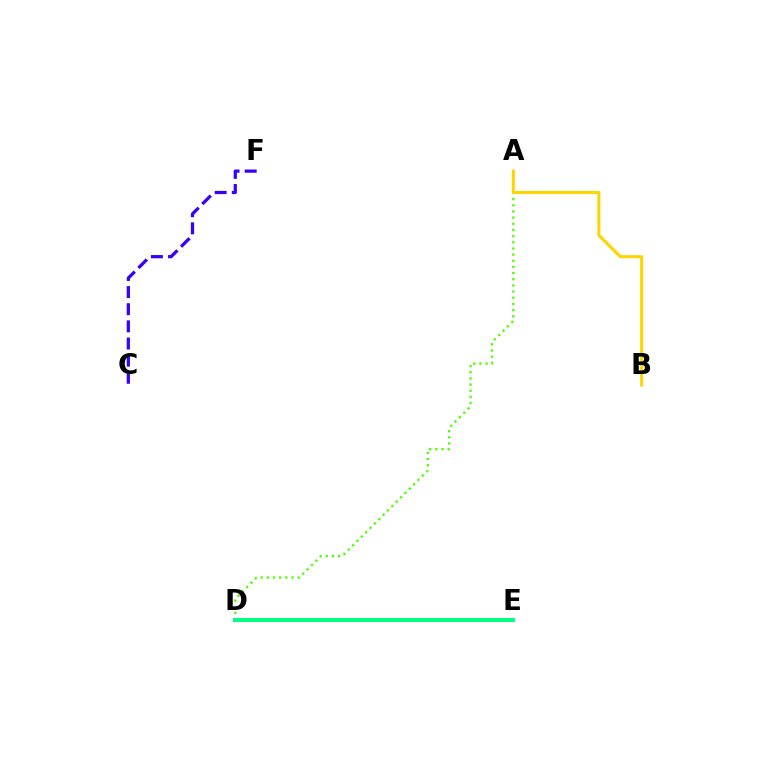{('D', 'E'): [{'color': '#ff00ed', 'line_style': 'dotted', 'thickness': 1.88}, {'color': '#ff0000', 'line_style': 'solid', 'thickness': 2.88}, {'color': '#009eff', 'line_style': 'dashed', 'thickness': 1.55}, {'color': '#00ff86', 'line_style': 'solid', 'thickness': 2.88}], ('A', 'D'): [{'color': '#4fff00', 'line_style': 'dotted', 'thickness': 1.67}], ('C', 'F'): [{'color': '#3700ff', 'line_style': 'dashed', 'thickness': 2.33}], ('A', 'B'): [{'color': '#ffd500', 'line_style': 'solid', 'thickness': 2.2}]}